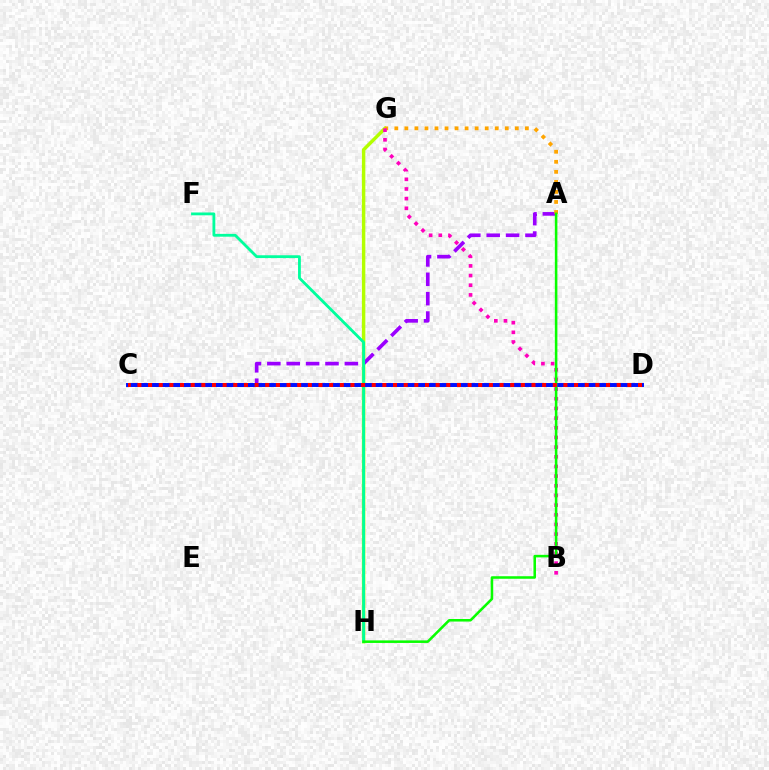{('G', 'H'): [{'color': '#b3ff00', 'line_style': 'solid', 'thickness': 2.47}], ('C', 'D'): [{'color': '#00b5ff', 'line_style': 'dashed', 'thickness': 1.82}, {'color': '#0010ff', 'line_style': 'solid', 'thickness': 2.84}, {'color': '#ff0000', 'line_style': 'dotted', 'thickness': 2.89}], ('A', 'C'): [{'color': '#9b00ff', 'line_style': 'dashed', 'thickness': 2.63}], ('F', 'H'): [{'color': '#00ff9d', 'line_style': 'solid', 'thickness': 2.03}], ('A', 'G'): [{'color': '#ffa500', 'line_style': 'dotted', 'thickness': 2.73}], ('B', 'G'): [{'color': '#ff00bd', 'line_style': 'dotted', 'thickness': 2.63}], ('A', 'H'): [{'color': '#08ff00', 'line_style': 'solid', 'thickness': 1.83}]}